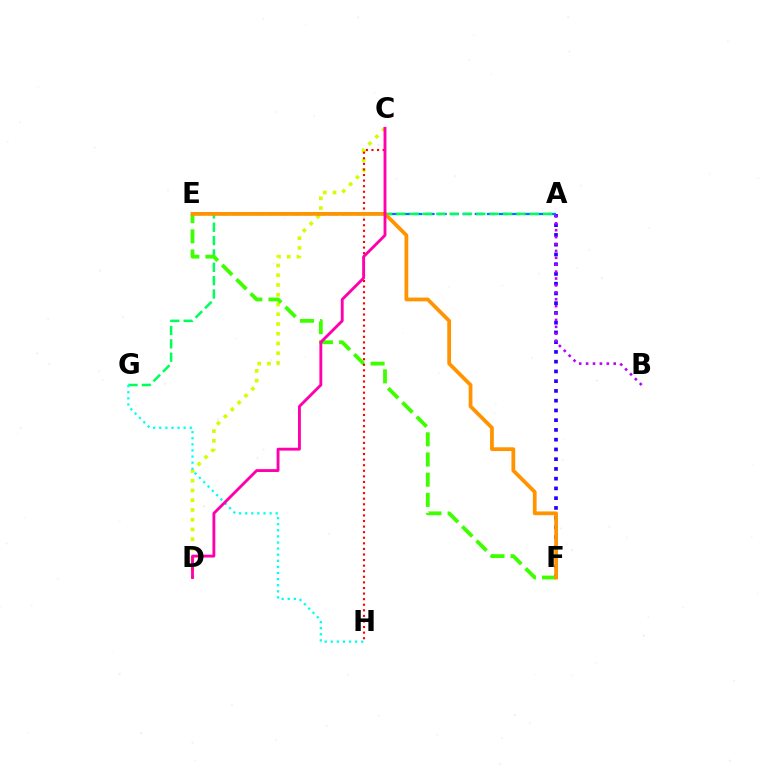{('C', 'D'): [{'color': '#d1ff00', 'line_style': 'dotted', 'thickness': 2.65}, {'color': '#ff00ac', 'line_style': 'solid', 'thickness': 2.06}], ('A', 'F'): [{'color': '#2500ff', 'line_style': 'dotted', 'thickness': 2.65}], ('A', 'E'): [{'color': '#0074ff', 'line_style': 'dashed', 'thickness': 1.65}], ('A', 'G'): [{'color': '#00ff5c', 'line_style': 'dashed', 'thickness': 1.81}], ('E', 'F'): [{'color': '#3dff00', 'line_style': 'dashed', 'thickness': 2.74}, {'color': '#ff9400', 'line_style': 'solid', 'thickness': 2.71}], ('A', 'B'): [{'color': '#b900ff', 'line_style': 'dotted', 'thickness': 1.88}], ('C', 'H'): [{'color': '#ff0000', 'line_style': 'dotted', 'thickness': 1.52}], ('G', 'H'): [{'color': '#00fff6', 'line_style': 'dotted', 'thickness': 1.66}]}